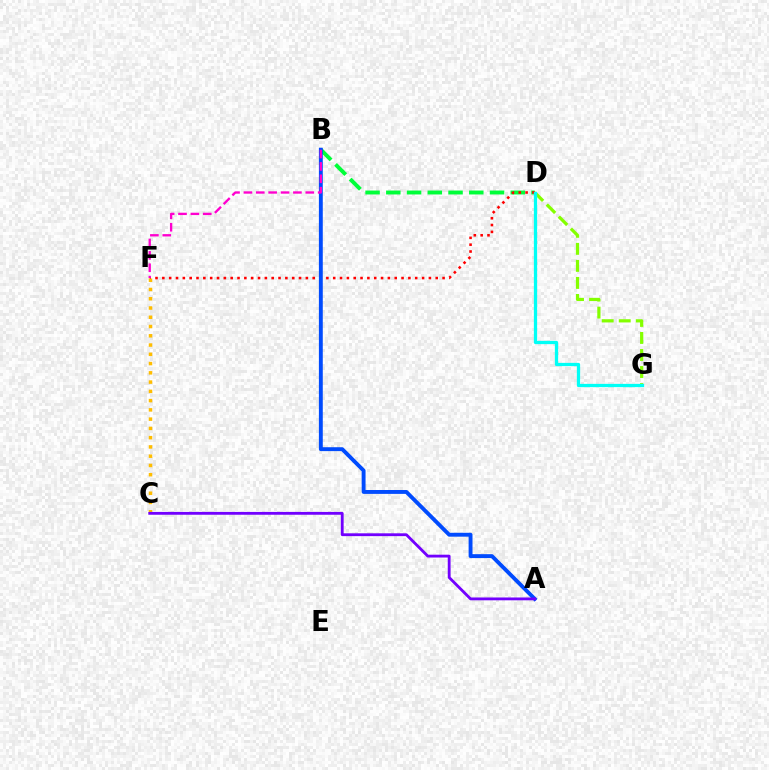{('B', 'D'): [{'color': '#00ff39', 'line_style': 'dashed', 'thickness': 2.82}], ('D', 'F'): [{'color': '#ff0000', 'line_style': 'dotted', 'thickness': 1.86}], ('D', 'G'): [{'color': '#84ff00', 'line_style': 'dashed', 'thickness': 2.31}, {'color': '#00fff6', 'line_style': 'solid', 'thickness': 2.35}], ('A', 'B'): [{'color': '#004bff', 'line_style': 'solid', 'thickness': 2.8}], ('C', 'F'): [{'color': '#ffbd00', 'line_style': 'dotted', 'thickness': 2.52}], ('A', 'C'): [{'color': '#7200ff', 'line_style': 'solid', 'thickness': 2.03}], ('B', 'F'): [{'color': '#ff00cf', 'line_style': 'dashed', 'thickness': 1.68}]}